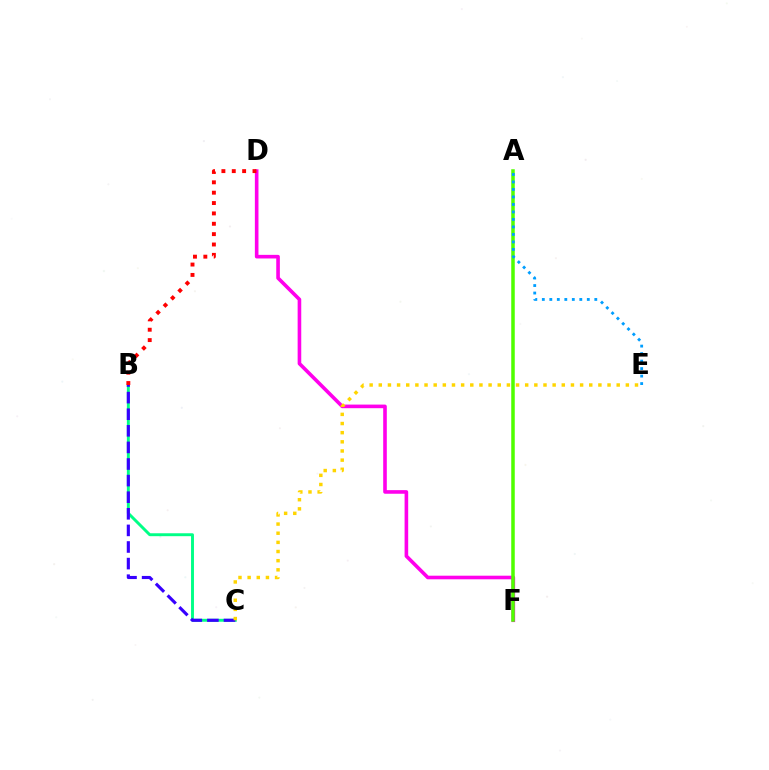{('B', 'C'): [{'color': '#00ff86', 'line_style': 'solid', 'thickness': 2.11}, {'color': '#3700ff', 'line_style': 'dashed', 'thickness': 2.25}], ('D', 'F'): [{'color': '#ff00ed', 'line_style': 'solid', 'thickness': 2.6}], ('A', 'F'): [{'color': '#4fff00', 'line_style': 'solid', 'thickness': 2.53}], ('B', 'D'): [{'color': '#ff0000', 'line_style': 'dotted', 'thickness': 2.82}], ('A', 'E'): [{'color': '#009eff', 'line_style': 'dotted', 'thickness': 2.04}], ('C', 'E'): [{'color': '#ffd500', 'line_style': 'dotted', 'thickness': 2.49}]}